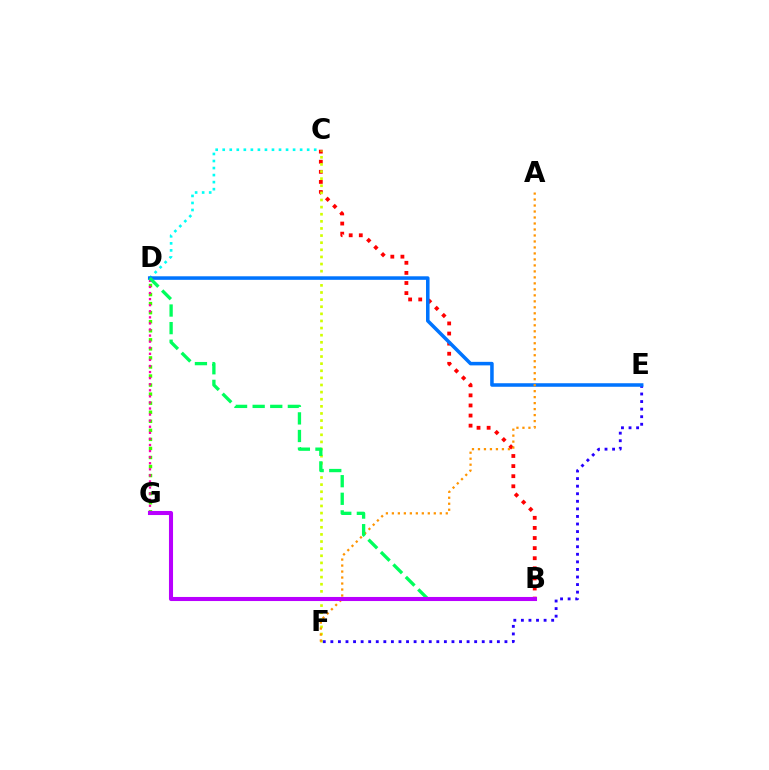{('B', 'C'): [{'color': '#ff0000', 'line_style': 'dotted', 'thickness': 2.74}], ('C', 'F'): [{'color': '#d1ff00', 'line_style': 'dotted', 'thickness': 1.93}], ('E', 'F'): [{'color': '#2500ff', 'line_style': 'dotted', 'thickness': 2.06}], ('D', 'G'): [{'color': '#3dff00', 'line_style': 'dotted', 'thickness': 2.46}, {'color': '#ff00ac', 'line_style': 'dotted', 'thickness': 1.65}], ('C', 'D'): [{'color': '#00fff6', 'line_style': 'dotted', 'thickness': 1.91}], ('D', 'E'): [{'color': '#0074ff', 'line_style': 'solid', 'thickness': 2.55}], ('A', 'F'): [{'color': '#ff9400', 'line_style': 'dotted', 'thickness': 1.63}], ('B', 'D'): [{'color': '#00ff5c', 'line_style': 'dashed', 'thickness': 2.39}], ('B', 'G'): [{'color': '#b900ff', 'line_style': 'solid', 'thickness': 2.93}]}